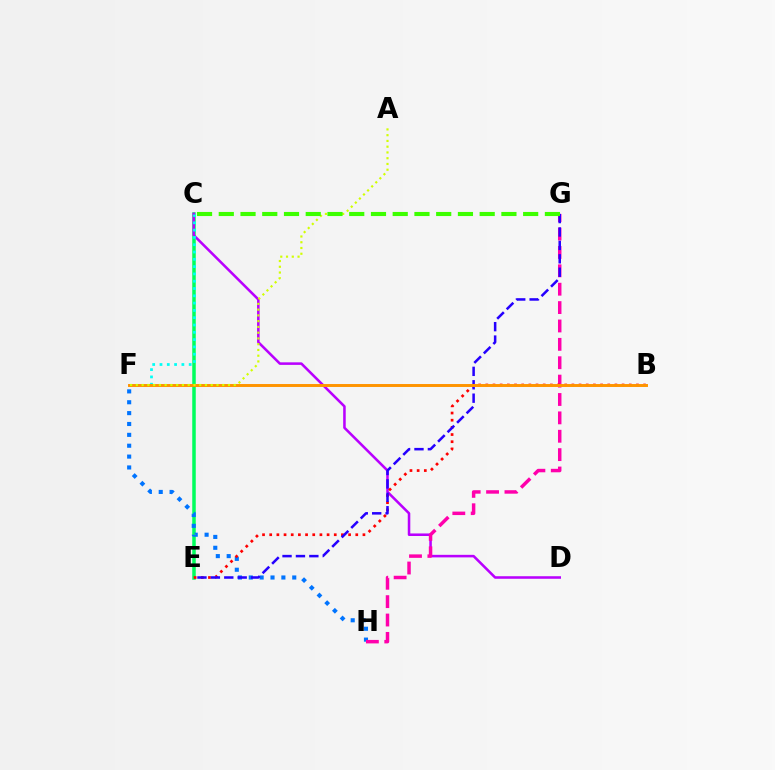{('C', 'E'): [{'color': '#00ff5c', 'line_style': 'solid', 'thickness': 2.53}], ('C', 'D'): [{'color': '#b900ff', 'line_style': 'solid', 'thickness': 1.83}], ('C', 'F'): [{'color': '#00fff6', 'line_style': 'dotted', 'thickness': 1.98}], ('F', 'H'): [{'color': '#0074ff', 'line_style': 'dotted', 'thickness': 2.95}], ('G', 'H'): [{'color': '#ff00ac', 'line_style': 'dashed', 'thickness': 2.5}], ('B', 'E'): [{'color': '#ff0000', 'line_style': 'dotted', 'thickness': 1.95}], ('E', 'G'): [{'color': '#2500ff', 'line_style': 'dashed', 'thickness': 1.82}], ('B', 'F'): [{'color': '#ff9400', 'line_style': 'solid', 'thickness': 2.12}], ('A', 'F'): [{'color': '#d1ff00', 'line_style': 'dotted', 'thickness': 1.56}], ('C', 'G'): [{'color': '#3dff00', 'line_style': 'dashed', 'thickness': 2.95}]}